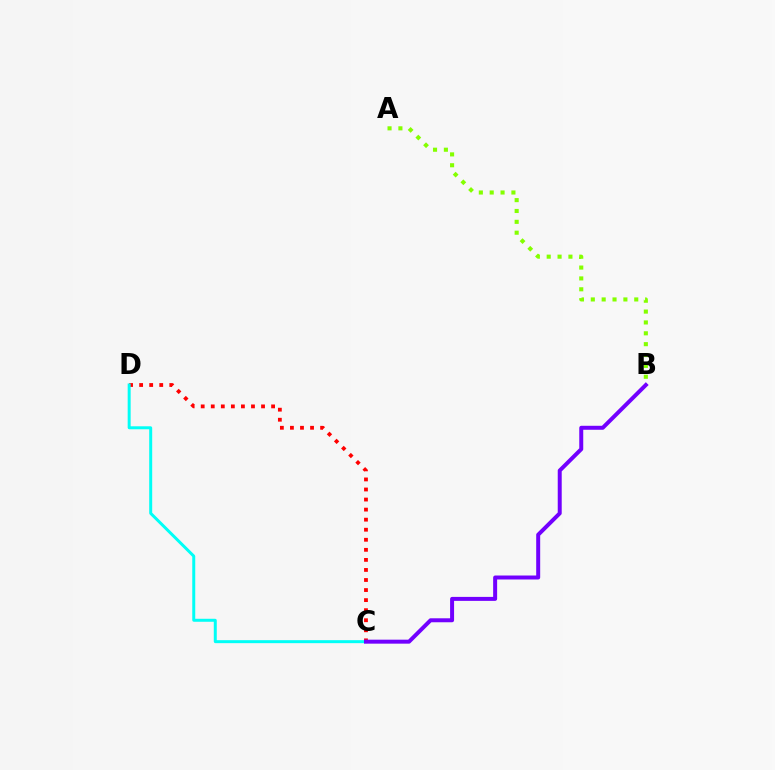{('C', 'D'): [{'color': '#ff0000', 'line_style': 'dotted', 'thickness': 2.73}, {'color': '#00fff6', 'line_style': 'solid', 'thickness': 2.15}], ('B', 'C'): [{'color': '#7200ff', 'line_style': 'solid', 'thickness': 2.87}], ('A', 'B'): [{'color': '#84ff00', 'line_style': 'dotted', 'thickness': 2.95}]}